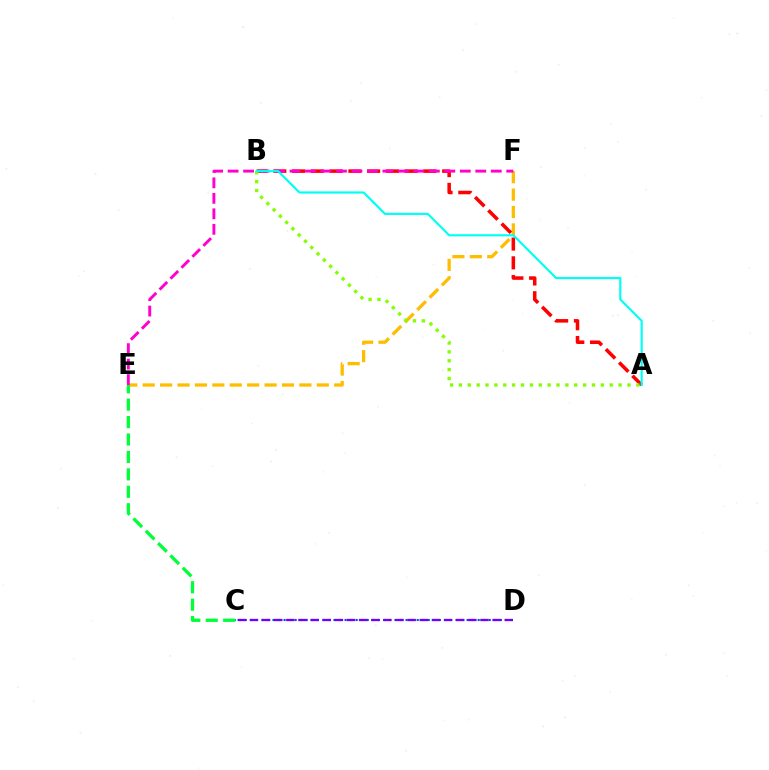{('E', 'F'): [{'color': '#ffbd00', 'line_style': 'dashed', 'thickness': 2.37}, {'color': '#ff00cf', 'line_style': 'dashed', 'thickness': 2.1}], ('C', 'D'): [{'color': '#004bff', 'line_style': 'dotted', 'thickness': 1.51}, {'color': '#7200ff', 'line_style': 'dashed', 'thickness': 1.65}], ('A', 'B'): [{'color': '#ff0000', 'line_style': 'dashed', 'thickness': 2.55}, {'color': '#84ff00', 'line_style': 'dotted', 'thickness': 2.41}, {'color': '#00fff6', 'line_style': 'solid', 'thickness': 1.55}], ('C', 'E'): [{'color': '#00ff39', 'line_style': 'dashed', 'thickness': 2.37}]}